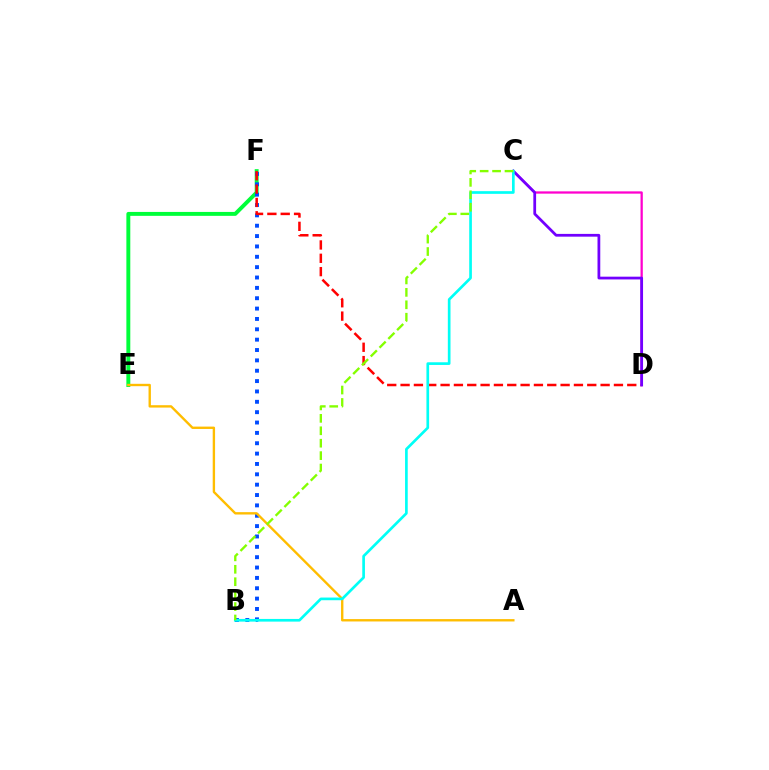{('E', 'F'): [{'color': '#00ff39', 'line_style': 'solid', 'thickness': 2.82}], ('B', 'F'): [{'color': '#004bff', 'line_style': 'dotted', 'thickness': 2.81}], ('D', 'F'): [{'color': '#ff0000', 'line_style': 'dashed', 'thickness': 1.81}], ('A', 'E'): [{'color': '#ffbd00', 'line_style': 'solid', 'thickness': 1.71}], ('C', 'D'): [{'color': '#ff00cf', 'line_style': 'solid', 'thickness': 1.64}, {'color': '#7200ff', 'line_style': 'solid', 'thickness': 1.99}], ('B', 'C'): [{'color': '#00fff6', 'line_style': 'solid', 'thickness': 1.93}, {'color': '#84ff00', 'line_style': 'dashed', 'thickness': 1.69}]}